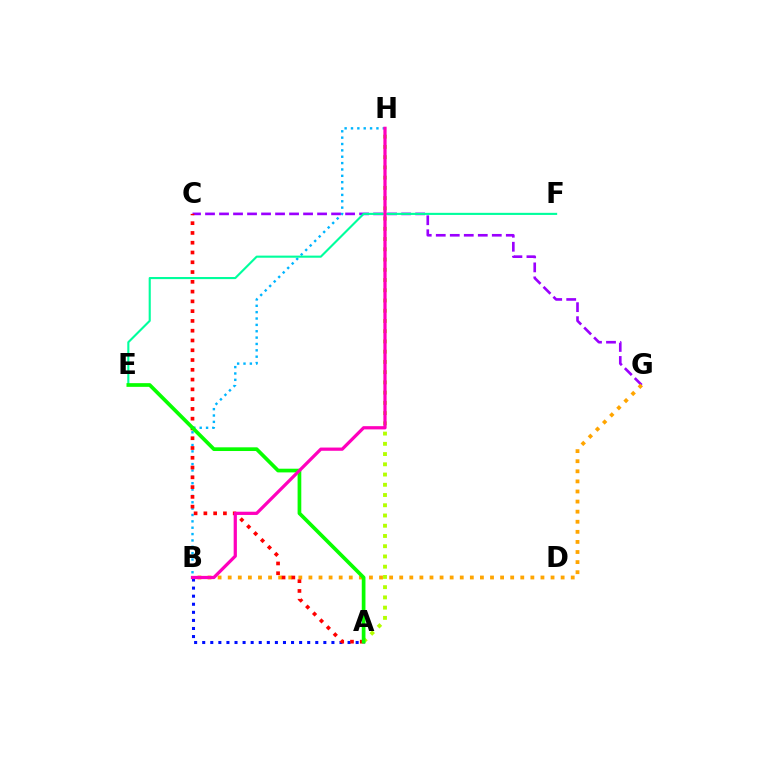{('C', 'G'): [{'color': '#9b00ff', 'line_style': 'dashed', 'thickness': 1.9}], ('B', 'H'): [{'color': '#00b5ff', 'line_style': 'dotted', 'thickness': 1.73}, {'color': '#ff00bd', 'line_style': 'solid', 'thickness': 2.33}], ('A', 'H'): [{'color': '#b3ff00', 'line_style': 'dotted', 'thickness': 2.78}], ('E', 'F'): [{'color': '#00ff9d', 'line_style': 'solid', 'thickness': 1.52}], ('B', 'G'): [{'color': '#ffa500', 'line_style': 'dotted', 'thickness': 2.74}], ('A', 'B'): [{'color': '#0010ff', 'line_style': 'dotted', 'thickness': 2.19}], ('A', 'C'): [{'color': '#ff0000', 'line_style': 'dotted', 'thickness': 2.66}], ('A', 'E'): [{'color': '#08ff00', 'line_style': 'solid', 'thickness': 2.66}]}